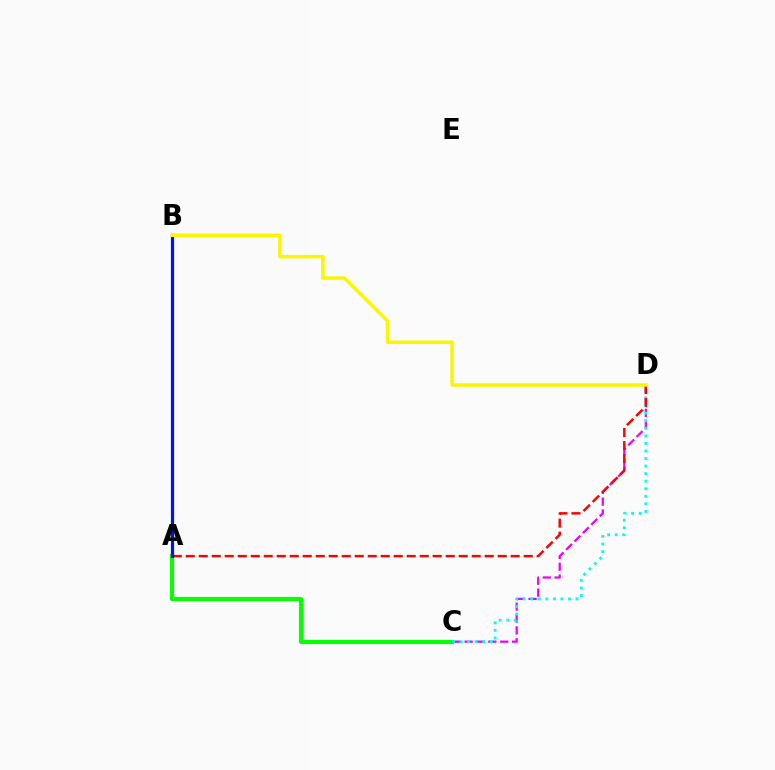{('A', 'C'): [{'color': '#08ff00', 'line_style': 'solid', 'thickness': 2.98}], ('C', 'D'): [{'color': '#ee00ff', 'line_style': 'dashed', 'thickness': 1.61}, {'color': '#00fff6', 'line_style': 'dotted', 'thickness': 2.05}], ('A', 'D'): [{'color': '#ff0000', 'line_style': 'dashed', 'thickness': 1.77}], ('A', 'B'): [{'color': '#0010ff', 'line_style': 'solid', 'thickness': 2.3}], ('B', 'D'): [{'color': '#fcf500', 'line_style': 'solid', 'thickness': 2.52}]}